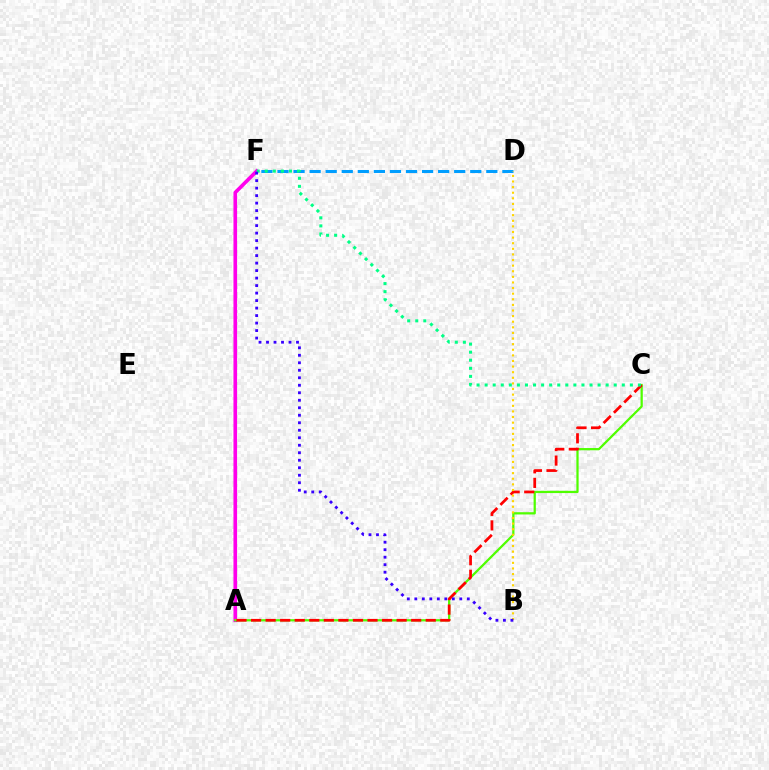{('D', 'F'): [{'color': '#009eff', 'line_style': 'dashed', 'thickness': 2.18}], ('A', 'F'): [{'color': '#ff00ed', 'line_style': 'solid', 'thickness': 2.62}], ('A', 'C'): [{'color': '#4fff00', 'line_style': 'solid', 'thickness': 1.62}, {'color': '#ff0000', 'line_style': 'dashed', 'thickness': 1.98}], ('C', 'F'): [{'color': '#00ff86', 'line_style': 'dotted', 'thickness': 2.19}], ('B', 'D'): [{'color': '#ffd500', 'line_style': 'dotted', 'thickness': 1.52}], ('B', 'F'): [{'color': '#3700ff', 'line_style': 'dotted', 'thickness': 2.04}]}